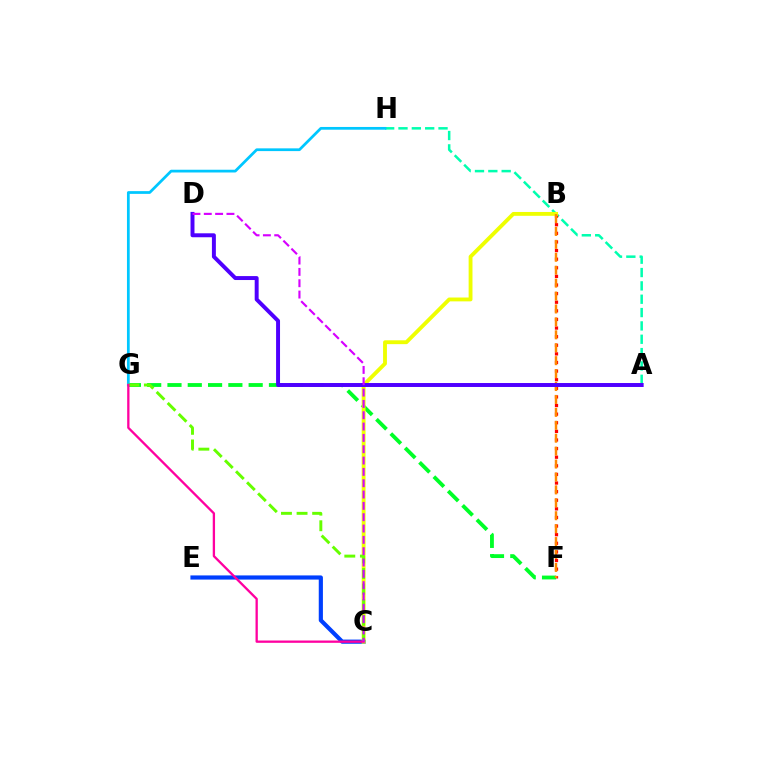{('A', 'H'): [{'color': '#00ffaf', 'line_style': 'dashed', 'thickness': 1.81}], ('C', 'E'): [{'color': '#003fff', 'line_style': 'solid', 'thickness': 3.0}], ('B', 'F'): [{'color': '#ff0000', 'line_style': 'dotted', 'thickness': 2.34}, {'color': '#ff8800', 'line_style': 'dashed', 'thickness': 1.76}], ('F', 'G'): [{'color': '#00ff27', 'line_style': 'dashed', 'thickness': 2.76}], ('B', 'C'): [{'color': '#eeff00', 'line_style': 'solid', 'thickness': 2.77}], ('G', 'H'): [{'color': '#00c7ff', 'line_style': 'solid', 'thickness': 1.98}], ('C', 'G'): [{'color': '#66ff00', 'line_style': 'dashed', 'thickness': 2.12}, {'color': '#ff00a0', 'line_style': 'solid', 'thickness': 1.66}], ('A', 'D'): [{'color': '#4f00ff', 'line_style': 'solid', 'thickness': 2.84}], ('C', 'D'): [{'color': '#d600ff', 'line_style': 'dashed', 'thickness': 1.54}]}